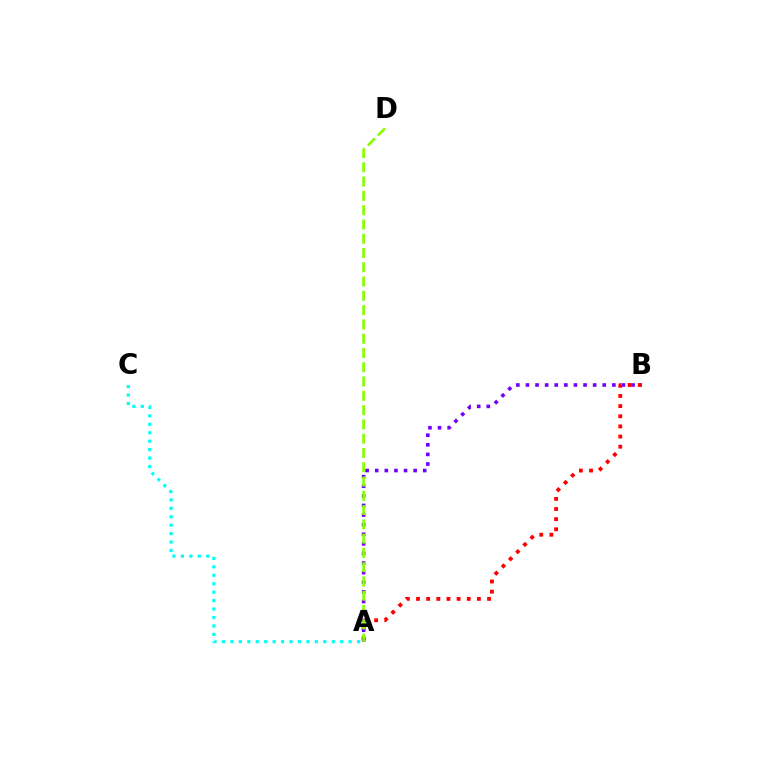{('A', 'C'): [{'color': '#00fff6', 'line_style': 'dotted', 'thickness': 2.29}], ('A', 'B'): [{'color': '#ff0000', 'line_style': 'dotted', 'thickness': 2.76}, {'color': '#7200ff', 'line_style': 'dotted', 'thickness': 2.61}], ('A', 'D'): [{'color': '#84ff00', 'line_style': 'dashed', 'thickness': 1.94}]}